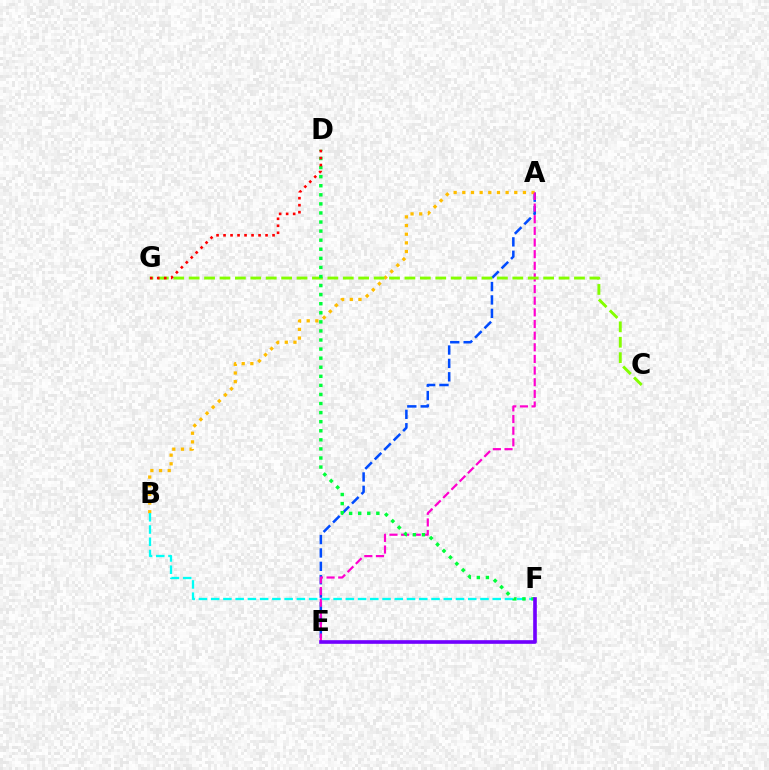{('A', 'E'): [{'color': '#004bff', 'line_style': 'dashed', 'thickness': 1.82}, {'color': '#ff00cf', 'line_style': 'dashed', 'thickness': 1.58}], ('A', 'B'): [{'color': '#ffbd00', 'line_style': 'dotted', 'thickness': 2.35}], ('B', 'F'): [{'color': '#00fff6', 'line_style': 'dashed', 'thickness': 1.66}], ('C', 'G'): [{'color': '#84ff00', 'line_style': 'dashed', 'thickness': 2.09}], ('D', 'F'): [{'color': '#00ff39', 'line_style': 'dotted', 'thickness': 2.47}], ('D', 'G'): [{'color': '#ff0000', 'line_style': 'dotted', 'thickness': 1.9}], ('E', 'F'): [{'color': '#7200ff', 'line_style': 'solid', 'thickness': 2.62}]}